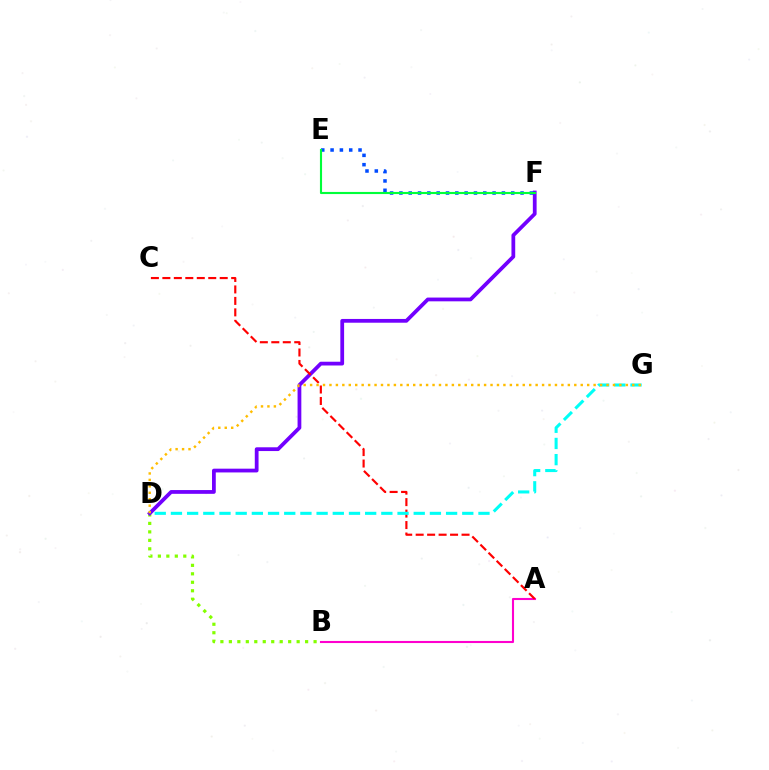{('B', 'D'): [{'color': '#84ff00', 'line_style': 'dotted', 'thickness': 2.3}], ('D', 'F'): [{'color': '#7200ff', 'line_style': 'solid', 'thickness': 2.71}], ('A', 'B'): [{'color': '#ff00cf', 'line_style': 'solid', 'thickness': 1.51}], ('A', 'C'): [{'color': '#ff0000', 'line_style': 'dashed', 'thickness': 1.56}], ('D', 'G'): [{'color': '#00fff6', 'line_style': 'dashed', 'thickness': 2.2}, {'color': '#ffbd00', 'line_style': 'dotted', 'thickness': 1.75}], ('E', 'F'): [{'color': '#004bff', 'line_style': 'dotted', 'thickness': 2.53}, {'color': '#00ff39', 'line_style': 'solid', 'thickness': 1.53}]}